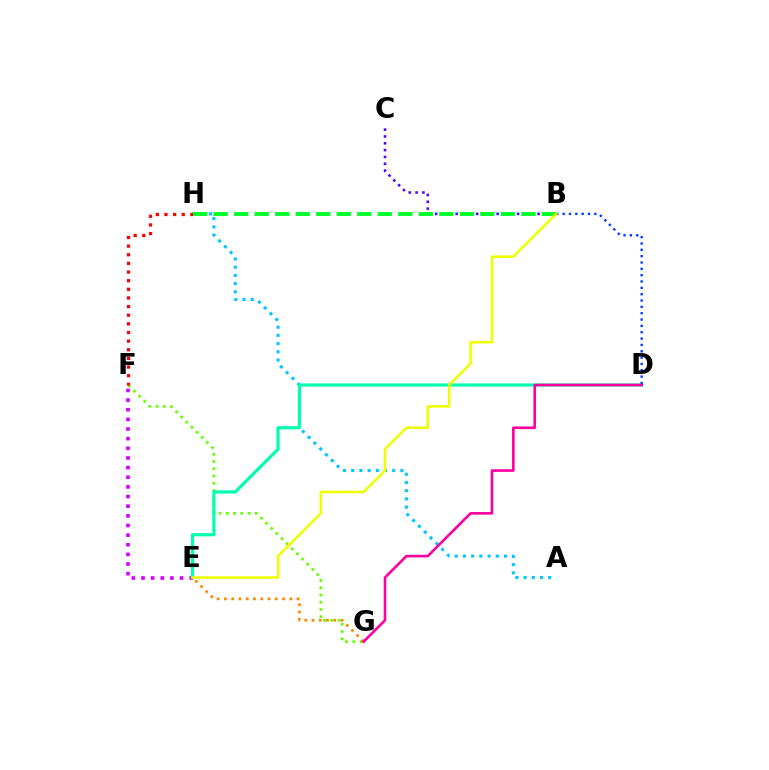{('B', 'C'): [{'color': '#4f00ff', 'line_style': 'dotted', 'thickness': 1.86}], ('A', 'H'): [{'color': '#00c7ff', 'line_style': 'dotted', 'thickness': 2.23}], ('E', 'F'): [{'color': '#d600ff', 'line_style': 'dotted', 'thickness': 2.62}], ('F', 'G'): [{'color': '#66ff00', 'line_style': 'dotted', 'thickness': 1.97}], ('D', 'E'): [{'color': '#00ffaf', 'line_style': 'solid', 'thickness': 2.29}], ('B', 'D'): [{'color': '#003fff', 'line_style': 'dotted', 'thickness': 1.72}], ('F', 'H'): [{'color': '#ff0000', 'line_style': 'dotted', 'thickness': 2.35}], ('B', 'H'): [{'color': '#00ff27', 'line_style': 'dashed', 'thickness': 2.79}], ('B', 'E'): [{'color': '#eeff00', 'line_style': 'solid', 'thickness': 1.86}], ('E', 'G'): [{'color': '#ff8800', 'line_style': 'dotted', 'thickness': 1.97}], ('D', 'G'): [{'color': '#ff00a0', 'line_style': 'solid', 'thickness': 1.89}]}